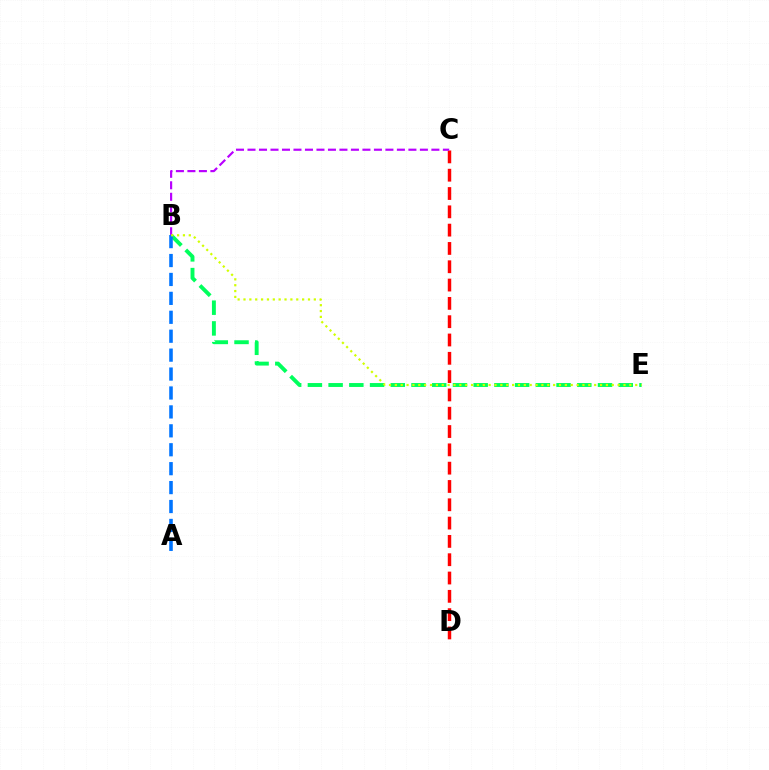{('B', 'E'): [{'color': '#00ff5c', 'line_style': 'dashed', 'thickness': 2.82}, {'color': '#d1ff00', 'line_style': 'dotted', 'thickness': 1.59}], ('C', 'D'): [{'color': '#ff0000', 'line_style': 'dashed', 'thickness': 2.49}], ('B', 'C'): [{'color': '#b900ff', 'line_style': 'dashed', 'thickness': 1.56}], ('A', 'B'): [{'color': '#0074ff', 'line_style': 'dashed', 'thickness': 2.57}]}